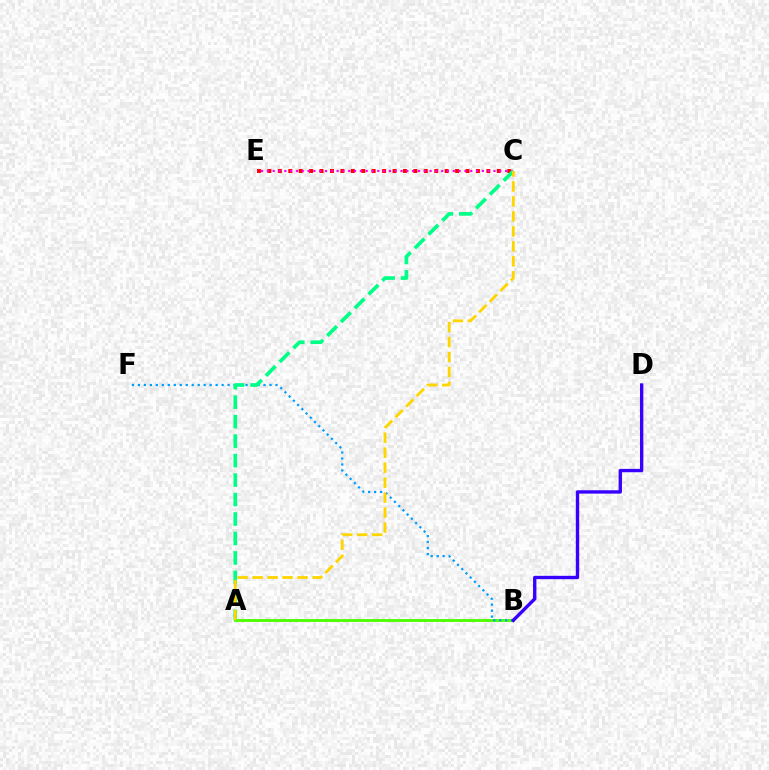{('A', 'B'): [{'color': '#4fff00', 'line_style': 'solid', 'thickness': 2.08}], ('C', 'E'): [{'color': '#ff0000', 'line_style': 'dotted', 'thickness': 2.83}, {'color': '#ff00ed', 'line_style': 'dotted', 'thickness': 1.58}], ('B', 'F'): [{'color': '#009eff', 'line_style': 'dotted', 'thickness': 1.62}], ('B', 'D'): [{'color': '#3700ff', 'line_style': 'solid', 'thickness': 2.42}], ('A', 'C'): [{'color': '#00ff86', 'line_style': 'dashed', 'thickness': 2.65}, {'color': '#ffd500', 'line_style': 'dashed', 'thickness': 2.03}]}